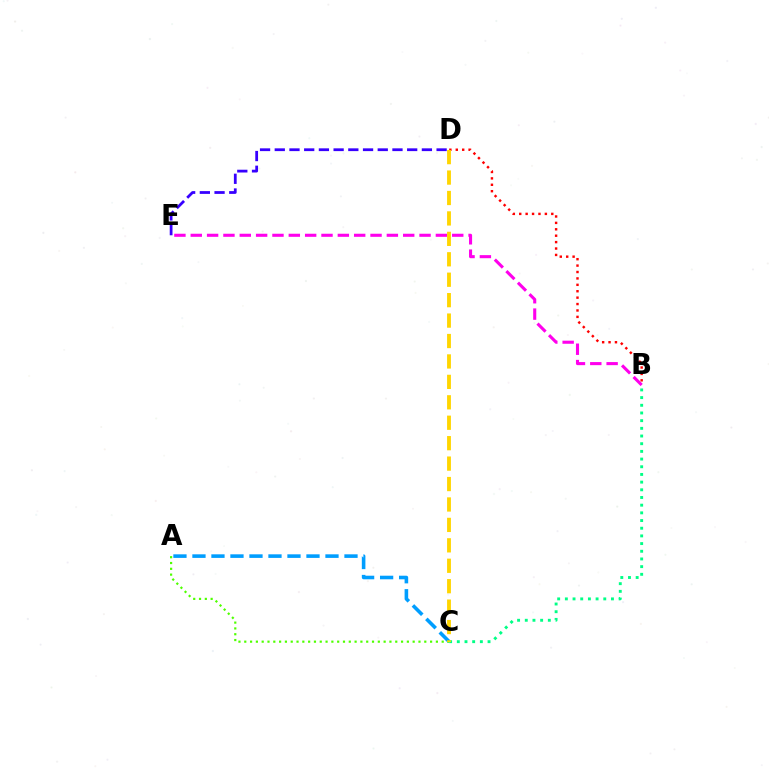{('B', 'E'): [{'color': '#ff00ed', 'line_style': 'dashed', 'thickness': 2.22}], ('A', 'C'): [{'color': '#009eff', 'line_style': 'dashed', 'thickness': 2.58}, {'color': '#4fff00', 'line_style': 'dotted', 'thickness': 1.58}], ('B', 'D'): [{'color': '#ff0000', 'line_style': 'dotted', 'thickness': 1.74}], ('B', 'C'): [{'color': '#00ff86', 'line_style': 'dotted', 'thickness': 2.09}], ('D', 'E'): [{'color': '#3700ff', 'line_style': 'dashed', 'thickness': 2.0}], ('C', 'D'): [{'color': '#ffd500', 'line_style': 'dashed', 'thickness': 2.78}]}